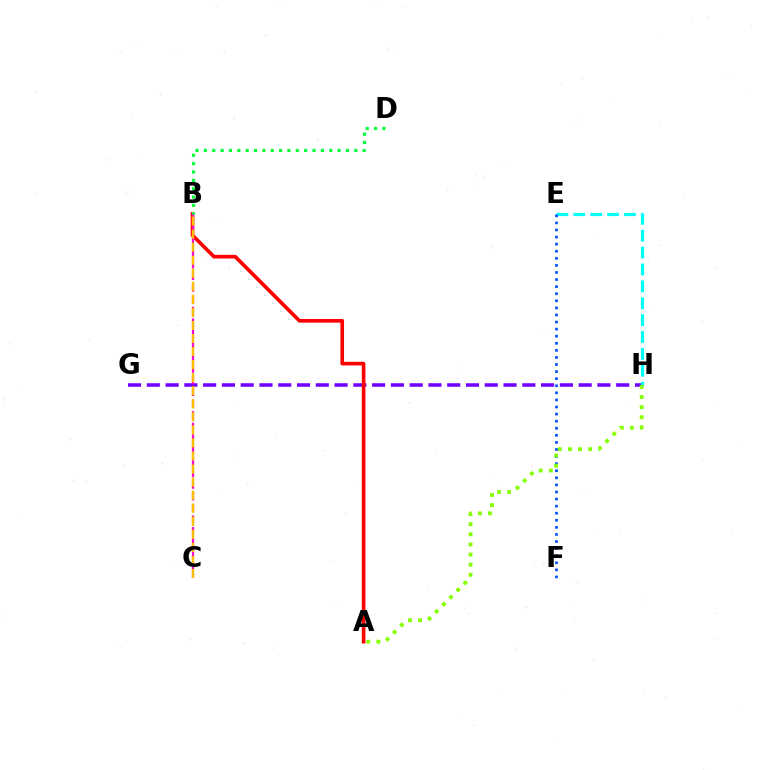{('G', 'H'): [{'color': '#7200ff', 'line_style': 'dashed', 'thickness': 2.55}], ('A', 'B'): [{'color': '#ff0000', 'line_style': 'solid', 'thickness': 2.61}], ('B', 'C'): [{'color': '#ff00cf', 'line_style': 'dashed', 'thickness': 1.58}, {'color': '#ffbd00', 'line_style': 'dashed', 'thickness': 1.77}], ('E', 'H'): [{'color': '#00fff6', 'line_style': 'dashed', 'thickness': 2.29}], ('B', 'D'): [{'color': '#00ff39', 'line_style': 'dotted', 'thickness': 2.27}], ('E', 'F'): [{'color': '#004bff', 'line_style': 'dotted', 'thickness': 1.92}], ('A', 'H'): [{'color': '#84ff00', 'line_style': 'dotted', 'thickness': 2.75}]}